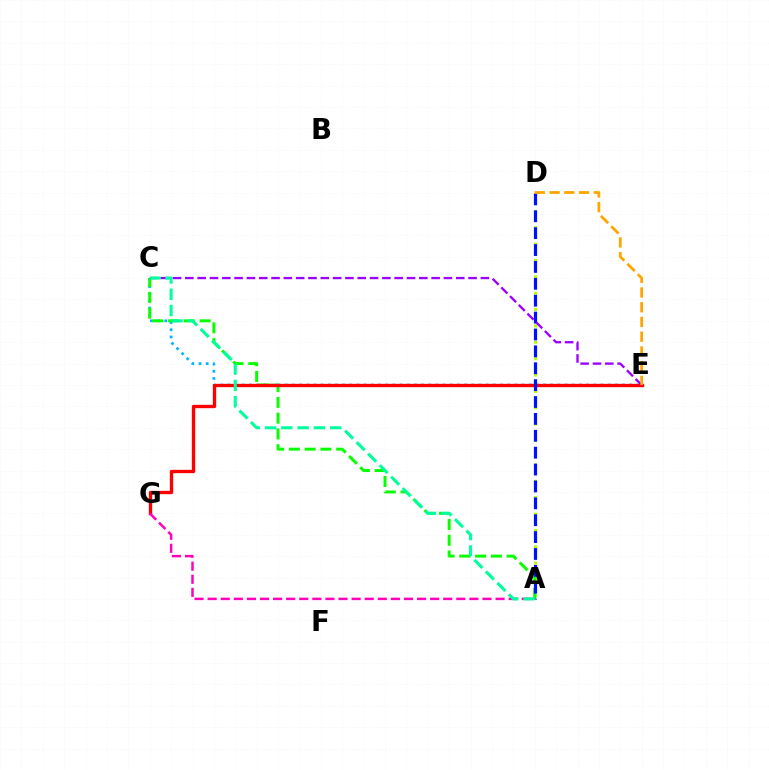{('C', 'E'): [{'color': '#00b5ff', 'line_style': 'dotted', 'thickness': 1.95}, {'color': '#9b00ff', 'line_style': 'dashed', 'thickness': 1.67}], ('A', 'D'): [{'color': '#b3ff00', 'line_style': 'dotted', 'thickness': 2.22}, {'color': '#0010ff', 'line_style': 'dashed', 'thickness': 2.29}], ('A', 'C'): [{'color': '#08ff00', 'line_style': 'dashed', 'thickness': 2.14}, {'color': '#00ff9d', 'line_style': 'dashed', 'thickness': 2.21}], ('E', 'G'): [{'color': '#ff0000', 'line_style': 'solid', 'thickness': 2.41}], ('A', 'G'): [{'color': '#ff00bd', 'line_style': 'dashed', 'thickness': 1.78}], ('D', 'E'): [{'color': '#ffa500', 'line_style': 'dashed', 'thickness': 2.0}]}